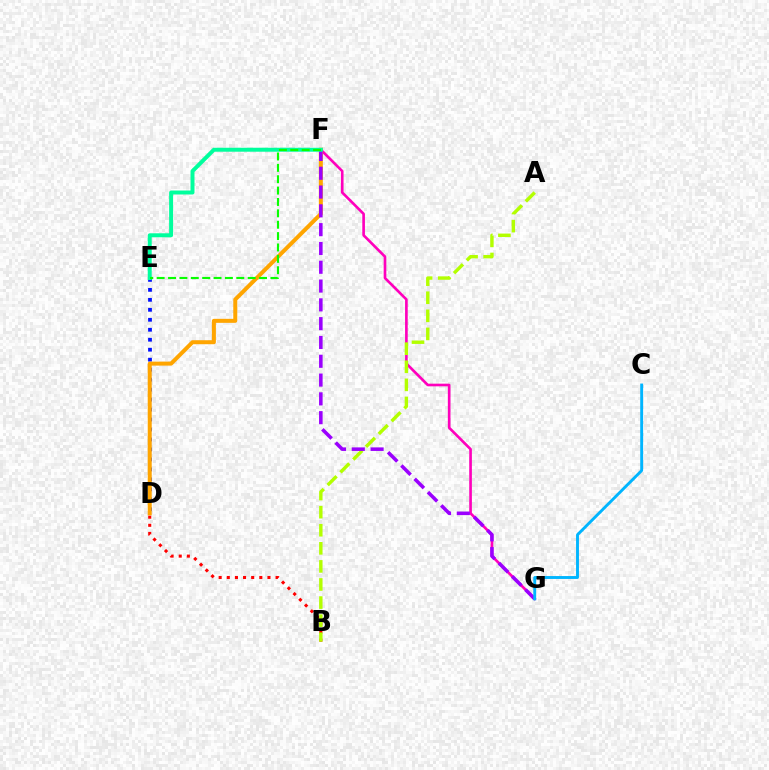{('B', 'D'): [{'color': '#ff0000', 'line_style': 'dotted', 'thickness': 2.21}], ('D', 'E'): [{'color': '#0010ff', 'line_style': 'dotted', 'thickness': 2.71}], ('F', 'G'): [{'color': '#ff00bd', 'line_style': 'solid', 'thickness': 1.91}, {'color': '#9b00ff', 'line_style': 'dashed', 'thickness': 2.55}], ('D', 'F'): [{'color': '#ffa500', 'line_style': 'solid', 'thickness': 2.88}], ('A', 'B'): [{'color': '#b3ff00', 'line_style': 'dashed', 'thickness': 2.46}], ('C', 'G'): [{'color': '#00b5ff', 'line_style': 'solid', 'thickness': 2.09}], ('E', 'F'): [{'color': '#00ff9d', 'line_style': 'solid', 'thickness': 2.86}, {'color': '#08ff00', 'line_style': 'dashed', 'thickness': 1.55}]}